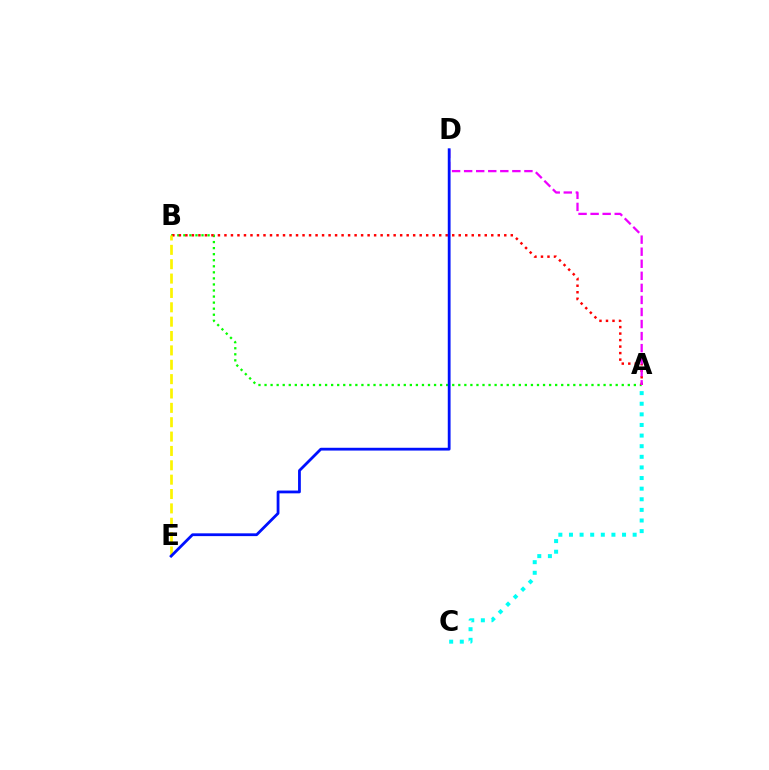{('A', 'B'): [{'color': '#08ff00', 'line_style': 'dotted', 'thickness': 1.64}, {'color': '#ff0000', 'line_style': 'dotted', 'thickness': 1.77}], ('A', 'D'): [{'color': '#ee00ff', 'line_style': 'dashed', 'thickness': 1.64}], ('A', 'C'): [{'color': '#00fff6', 'line_style': 'dotted', 'thickness': 2.88}], ('B', 'E'): [{'color': '#fcf500', 'line_style': 'dashed', 'thickness': 1.95}], ('D', 'E'): [{'color': '#0010ff', 'line_style': 'solid', 'thickness': 2.01}]}